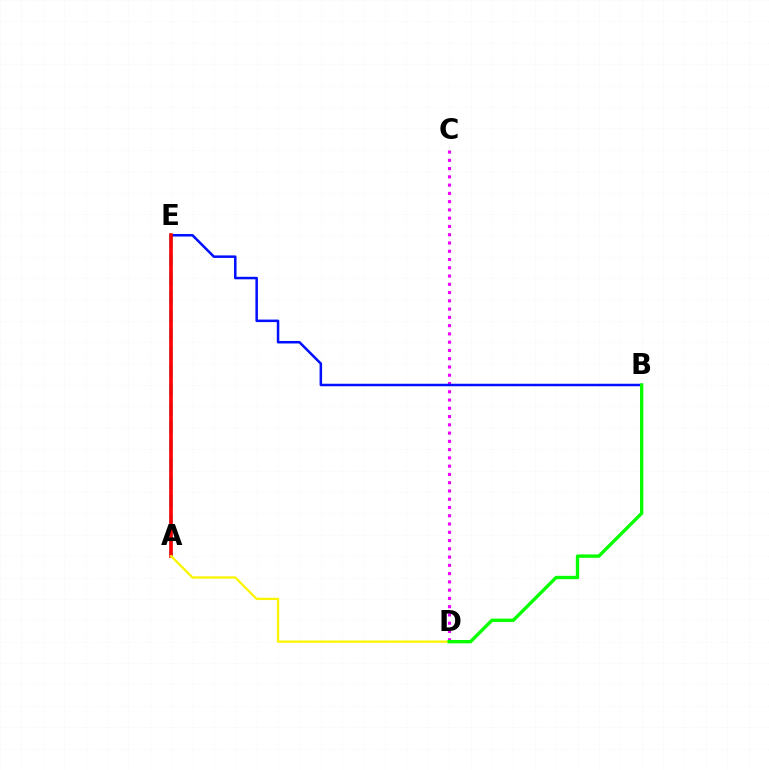{('A', 'E'): [{'color': '#00fff6', 'line_style': 'dashed', 'thickness': 2.53}, {'color': '#ff0000', 'line_style': 'solid', 'thickness': 2.62}], ('C', 'D'): [{'color': '#ee00ff', 'line_style': 'dotted', 'thickness': 2.25}], ('B', 'E'): [{'color': '#0010ff', 'line_style': 'solid', 'thickness': 1.81}], ('A', 'D'): [{'color': '#fcf500', 'line_style': 'solid', 'thickness': 1.65}], ('B', 'D'): [{'color': '#08ff00', 'line_style': 'solid', 'thickness': 2.42}]}